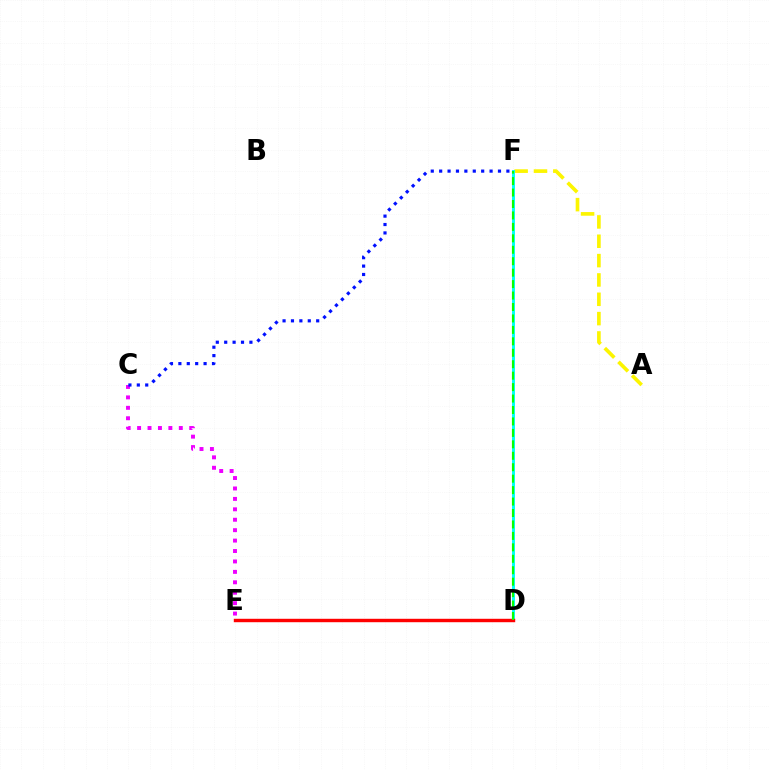{('A', 'F'): [{'color': '#fcf500', 'line_style': 'dashed', 'thickness': 2.63}], ('D', 'F'): [{'color': '#00fff6', 'line_style': 'solid', 'thickness': 2.11}, {'color': '#08ff00', 'line_style': 'dashed', 'thickness': 1.55}], ('D', 'E'): [{'color': '#ff0000', 'line_style': 'solid', 'thickness': 2.46}], ('C', 'E'): [{'color': '#ee00ff', 'line_style': 'dotted', 'thickness': 2.83}], ('C', 'F'): [{'color': '#0010ff', 'line_style': 'dotted', 'thickness': 2.28}]}